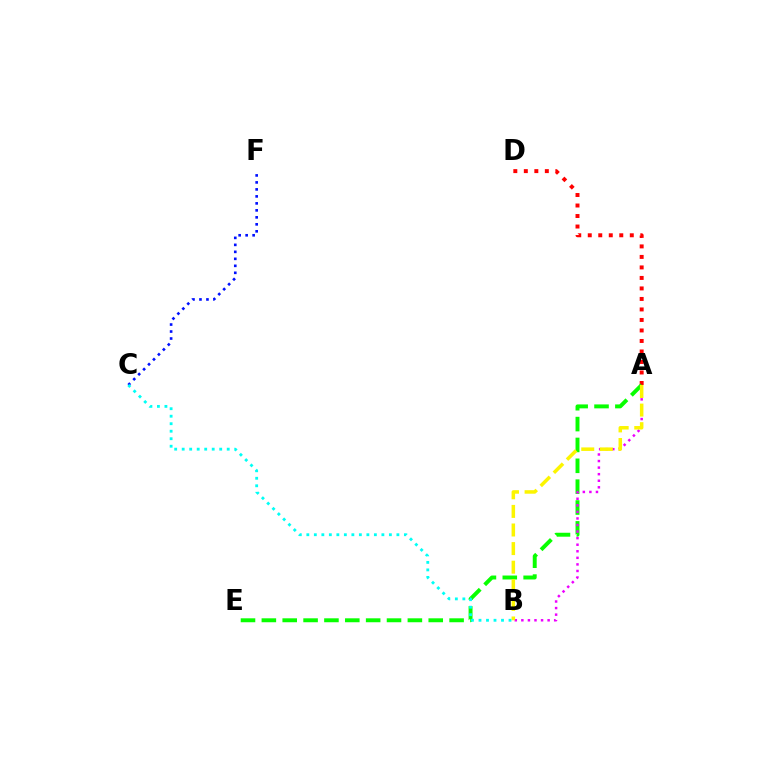{('A', 'D'): [{'color': '#ff0000', 'line_style': 'dotted', 'thickness': 2.85}], ('A', 'E'): [{'color': '#08ff00', 'line_style': 'dashed', 'thickness': 2.83}], ('C', 'F'): [{'color': '#0010ff', 'line_style': 'dotted', 'thickness': 1.9}], ('A', 'B'): [{'color': '#ee00ff', 'line_style': 'dotted', 'thickness': 1.78}, {'color': '#fcf500', 'line_style': 'dashed', 'thickness': 2.53}], ('B', 'C'): [{'color': '#00fff6', 'line_style': 'dotted', 'thickness': 2.04}]}